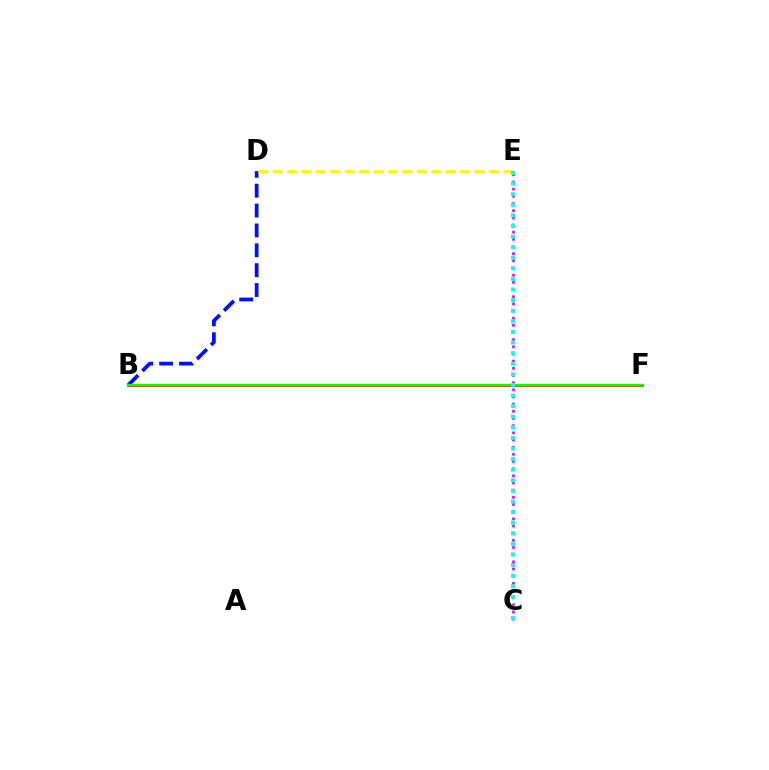{('C', 'E'): [{'color': '#ee00ff', 'line_style': 'dotted', 'thickness': 1.95}, {'color': '#00fff6', 'line_style': 'dotted', 'thickness': 2.88}], ('B', 'F'): [{'color': '#ff0000', 'line_style': 'solid', 'thickness': 1.85}, {'color': '#08ff00', 'line_style': 'solid', 'thickness': 1.75}], ('B', 'D'): [{'color': '#0010ff', 'line_style': 'dashed', 'thickness': 2.7}], ('D', 'E'): [{'color': '#fcf500', 'line_style': 'dashed', 'thickness': 1.96}]}